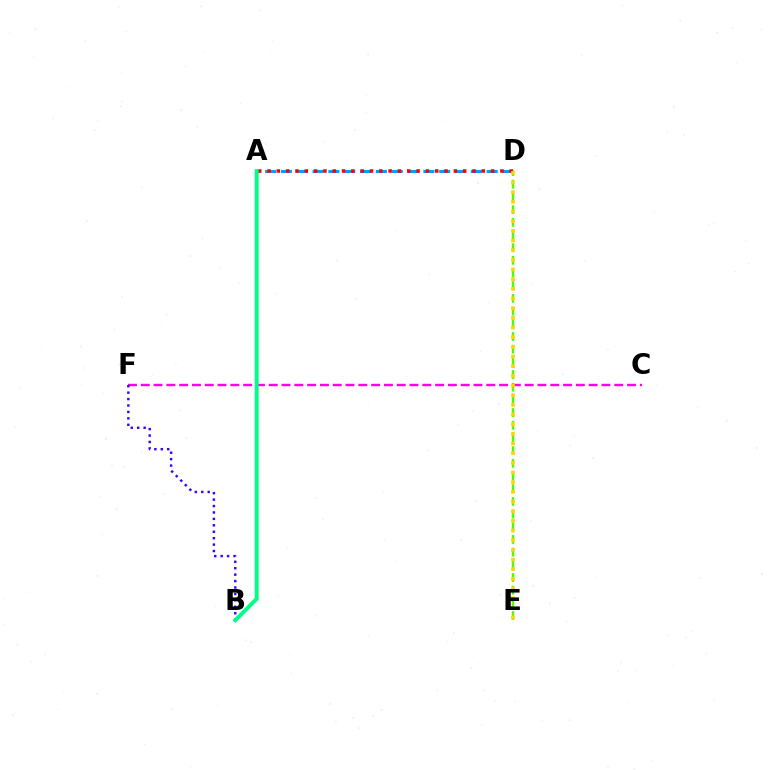{('D', 'E'): [{'color': '#4fff00', 'line_style': 'dashed', 'thickness': 1.72}, {'color': '#ffd500', 'line_style': 'dotted', 'thickness': 2.63}], ('C', 'F'): [{'color': '#ff00ed', 'line_style': 'dashed', 'thickness': 1.74}], ('B', 'F'): [{'color': '#3700ff', 'line_style': 'dotted', 'thickness': 1.75}], ('A', 'D'): [{'color': '#009eff', 'line_style': 'dashed', 'thickness': 2.15}, {'color': '#ff0000', 'line_style': 'dotted', 'thickness': 2.53}], ('A', 'B'): [{'color': '#00ff86', 'line_style': 'solid', 'thickness': 2.83}]}